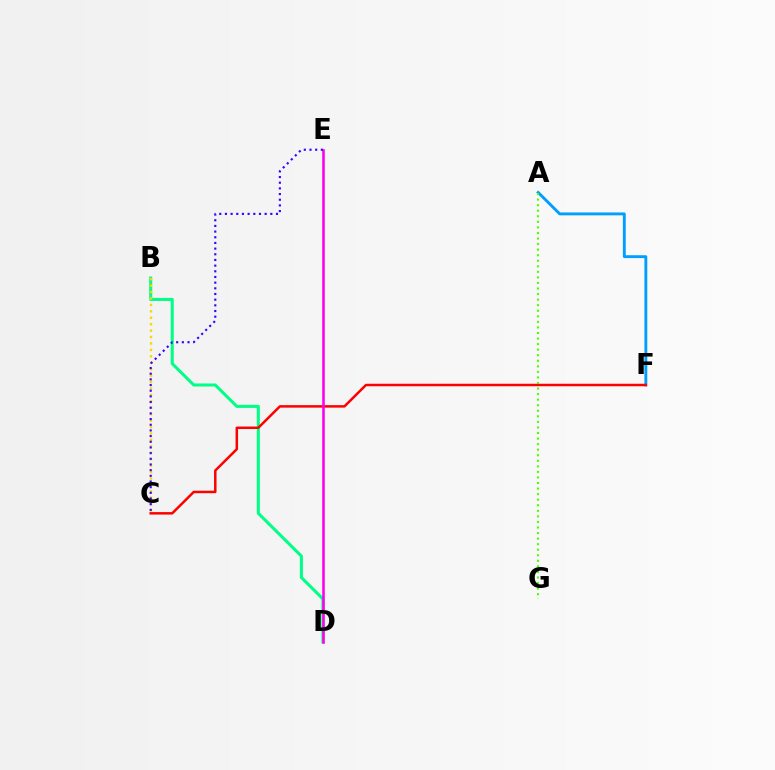{('A', 'F'): [{'color': '#009eff', 'line_style': 'solid', 'thickness': 2.08}], ('B', 'D'): [{'color': '#00ff86', 'line_style': 'solid', 'thickness': 2.2}], ('C', 'F'): [{'color': '#ff0000', 'line_style': 'solid', 'thickness': 1.79}], ('B', 'C'): [{'color': '#ffd500', 'line_style': 'dotted', 'thickness': 1.75}], ('D', 'E'): [{'color': '#ff00ed', 'line_style': 'solid', 'thickness': 1.86}], ('C', 'E'): [{'color': '#3700ff', 'line_style': 'dotted', 'thickness': 1.54}], ('A', 'G'): [{'color': '#4fff00', 'line_style': 'dotted', 'thickness': 1.51}]}